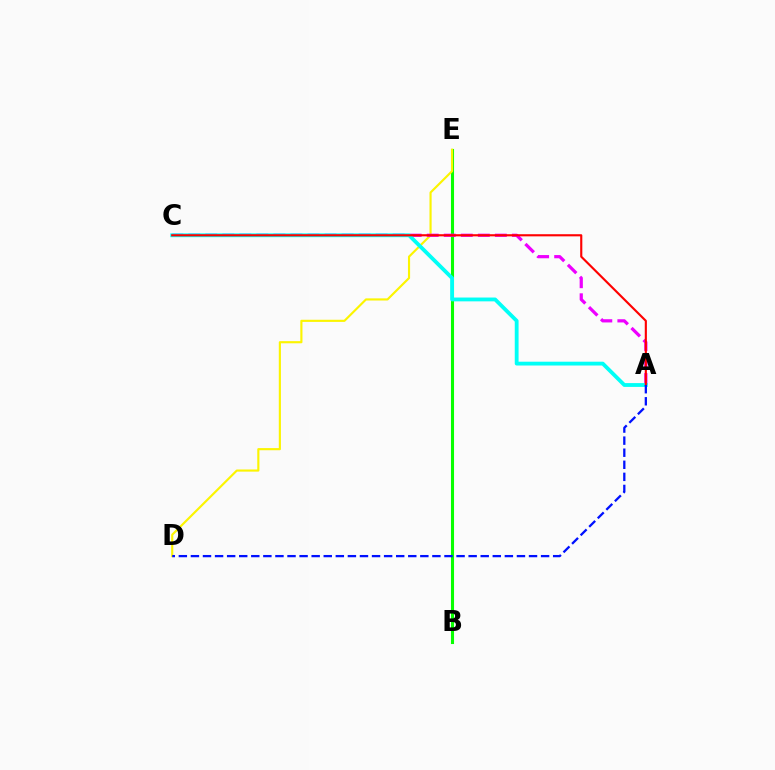{('B', 'E'): [{'color': '#08ff00', 'line_style': 'solid', 'thickness': 2.22}], ('D', 'E'): [{'color': '#fcf500', 'line_style': 'solid', 'thickness': 1.54}], ('A', 'C'): [{'color': '#ee00ff', 'line_style': 'dashed', 'thickness': 2.31}, {'color': '#00fff6', 'line_style': 'solid', 'thickness': 2.75}, {'color': '#ff0000', 'line_style': 'solid', 'thickness': 1.54}], ('A', 'D'): [{'color': '#0010ff', 'line_style': 'dashed', 'thickness': 1.64}]}